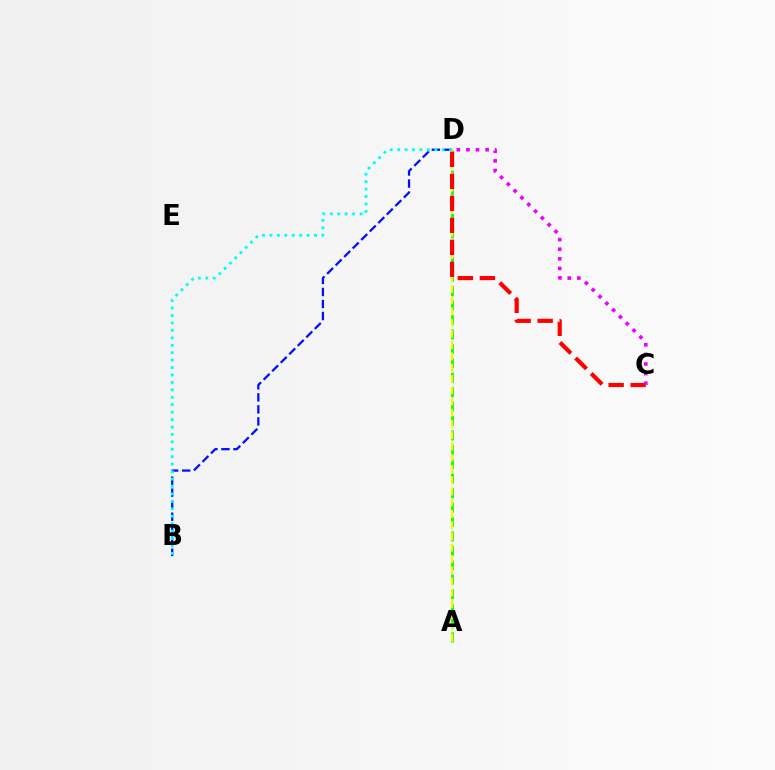{('A', 'D'): [{'color': '#08ff00', 'line_style': 'dashed', 'thickness': 1.96}, {'color': '#fcf500', 'line_style': 'dashed', 'thickness': 1.53}], ('B', 'D'): [{'color': '#0010ff', 'line_style': 'dashed', 'thickness': 1.63}, {'color': '#00fff6', 'line_style': 'dotted', 'thickness': 2.02}], ('C', 'D'): [{'color': '#ff0000', 'line_style': 'dashed', 'thickness': 2.99}, {'color': '#ee00ff', 'line_style': 'dotted', 'thickness': 2.61}]}